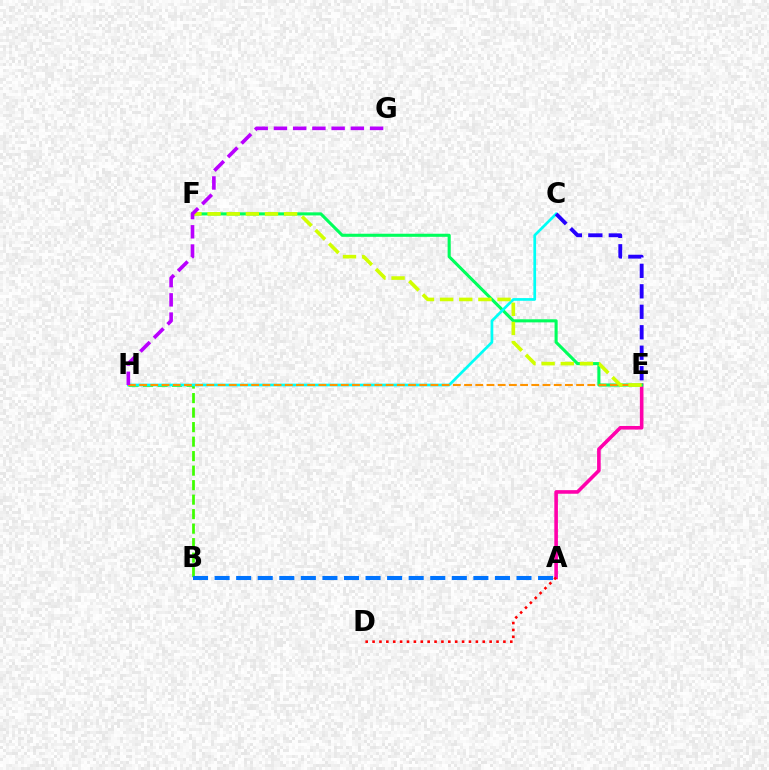{('B', 'H'): [{'color': '#3dff00', 'line_style': 'dashed', 'thickness': 1.97}], ('A', 'E'): [{'color': '#ff00ac', 'line_style': 'solid', 'thickness': 2.59}], ('E', 'F'): [{'color': '#00ff5c', 'line_style': 'solid', 'thickness': 2.22}, {'color': '#d1ff00', 'line_style': 'dashed', 'thickness': 2.6}], ('C', 'H'): [{'color': '#00fff6', 'line_style': 'solid', 'thickness': 1.95}], ('A', 'B'): [{'color': '#0074ff', 'line_style': 'dashed', 'thickness': 2.93}], ('E', 'H'): [{'color': '#ff9400', 'line_style': 'dashed', 'thickness': 1.52}], ('G', 'H'): [{'color': '#b900ff', 'line_style': 'dashed', 'thickness': 2.61}], ('A', 'D'): [{'color': '#ff0000', 'line_style': 'dotted', 'thickness': 1.87}], ('C', 'E'): [{'color': '#2500ff', 'line_style': 'dashed', 'thickness': 2.78}]}